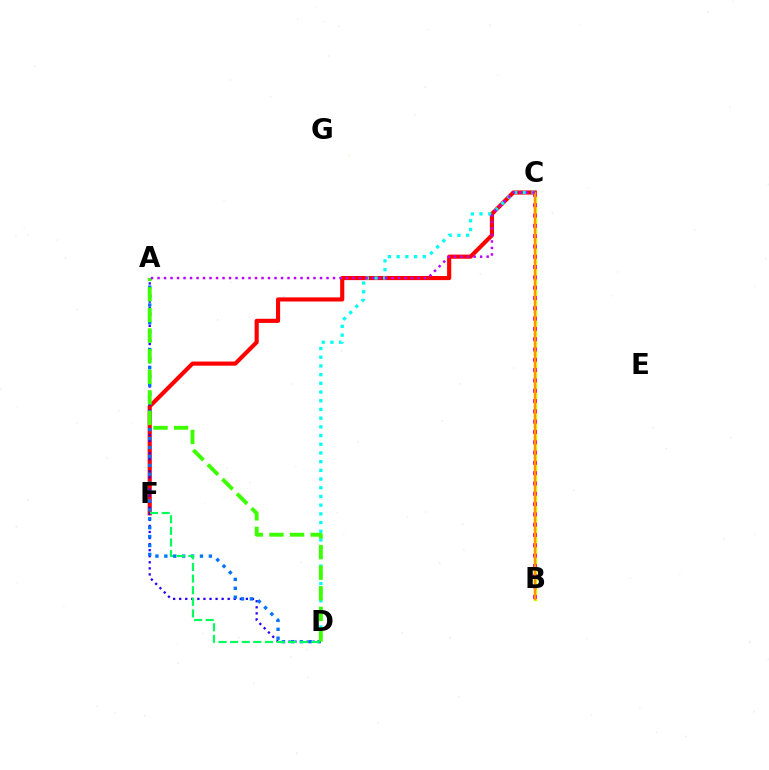{('B', 'C'): [{'color': '#d1ff00', 'line_style': 'solid', 'thickness': 2.5}, {'color': '#ff00ac', 'line_style': 'dotted', 'thickness': 2.8}, {'color': '#ff9400', 'line_style': 'solid', 'thickness': 1.69}], ('C', 'F'): [{'color': '#ff0000', 'line_style': 'solid', 'thickness': 2.98}], ('C', 'D'): [{'color': '#00fff6', 'line_style': 'dotted', 'thickness': 2.36}], ('A', 'D'): [{'color': '#2500ff', 'line_style': 'dotted', 'thickness': 1.65}, {'color': '#0074ff', 'line_style': 'dotted', 'thickness': 2.42}, {'color': '#3dff00', 'line_style': 'dashed', 'thickness': 2.8}], ('D', 'F'): [{'color': '#00ff5c', 'line_style': 'dashed', 'thickness': 1.58}], ('A', 'C'): [{'color': '#b900ff', 'line_style': 'dotted', 'thickness': 1.77}]}